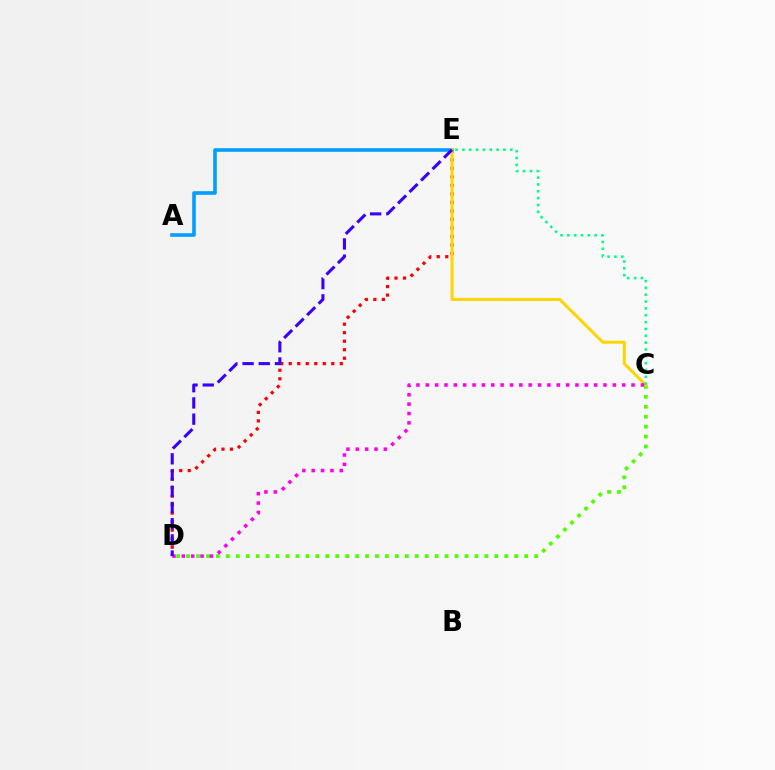{('C', 'D'): [{'color': '#4fff00', 'line_style': 'dotted', 'thickness': 2.7}, {'color': '#ff00ed', 'line_style': 'dotted', 'thickness': 2.54}], ('D', 'E'): [{'color': '#ff0000', 'line_style': 'dotted', 'thickness': 2.31}, {'color': '#3700ff', 'line_style': 'dashed', 'thickness': 2.2}], ('A', 'E'): [{'color': '#009eff', 'line_style': 'solid', 'thickness': 2.6}], ('C', 'E'): [{'color': '#ffd500', 'line_style': 'solid', 'thickness': 2.16}, {'color': '#00ff86', 'line_style': 'dotted', 'thickness': 1.86}]}